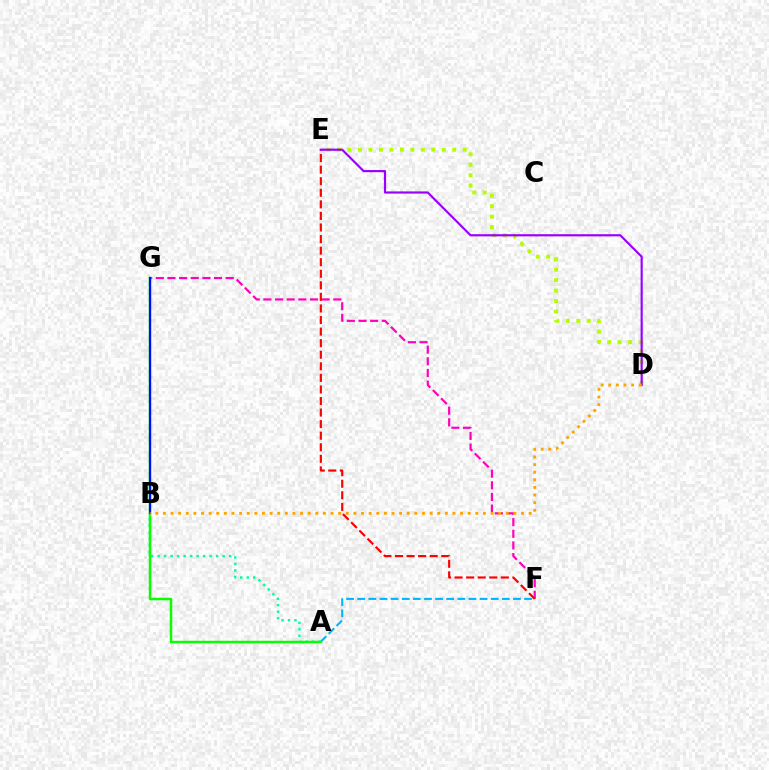{('F', 'G'): [{'color': '#ff00bd', 'line_style': 'dashed', 'thickness': 1.58}], ('D', 'E'): [{'color': '#b3ff00', 'line_style': 'dotted', 'thickness': 2.84}, {'color': '#9b00ff', 'line_style': 'solid', 'thickness': 1.56}], ('E', 'F'): [{'color': '#ff0000', 'line_style': 'dashed', 'thickness': 1.57}], ('A', 'F'): [{'color': '#00b5ff', 'line_style': 'dashed', 'thickness': 1.51}], ('A', 'B'): [{'color': '#00ff9d', 'line_style': 'dotted', 'thickness': 1.77}], ('A', 'G'): [{'color': '#08ff00', 'line_style': 'solid', 'thickness': 1.79}], ('B', 'G'): [{'color': '#0010ff', 'line_style': 'solid', 'thickness': 1.58}], ('B', 'D'): [{'color': '#ffa500', 'line_style': 'dotted', 'thickness': 2.07}]}